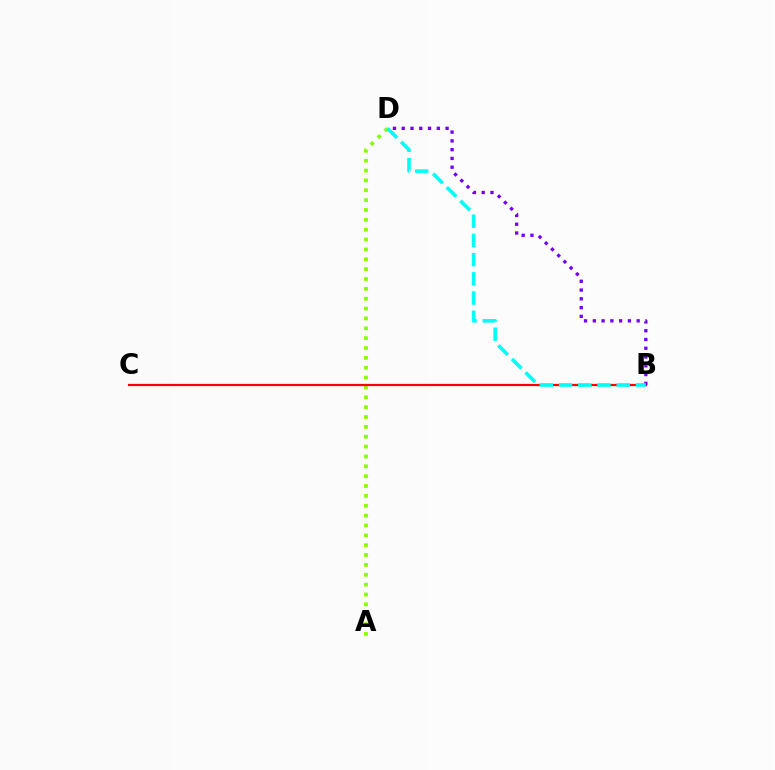{('A', 'D'): [{'color': '#84ff00', 'line_style': 'dotted', 'thickness': 2.68}], ('B', 'C'): [{'color': '#ff0000', 'line_style': 'solid', 'thickness': 1.59}], ('B', 'D'): [{'color': '#7200ff', 'line_style': 'dotted', 'thickness': 2.38}, {'color': '#00fff6', 'line_style': 'dashed', 'thickness': 2.61}]}